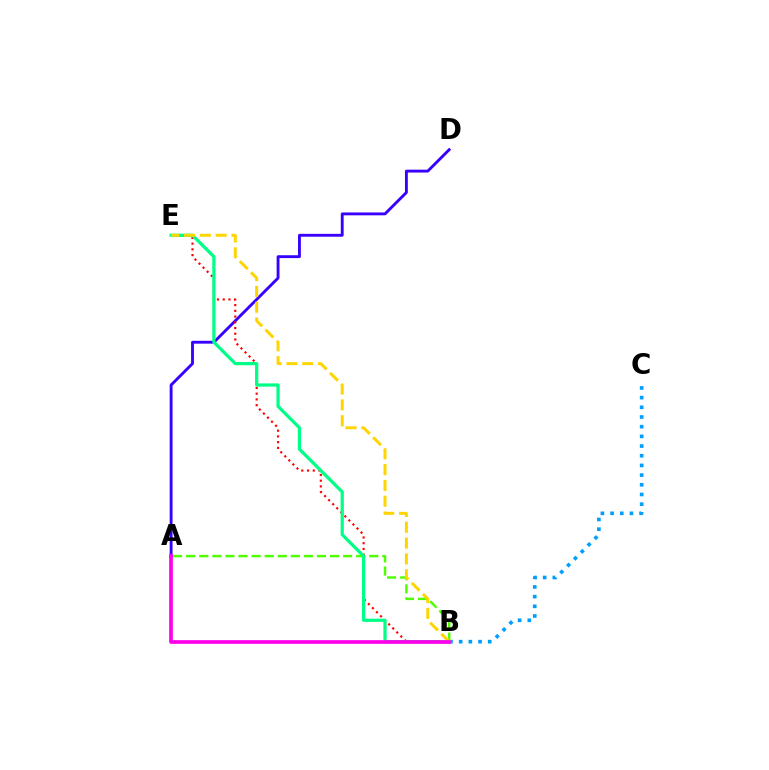{('B', 'C'): [{'color': '#009eff', 'line_style': 'dotted', 'thickness': 2.63}], ('A', 'D'): [{'color': '#3700ff', 'line_style': 'solid', 'thickness': 2.06}], ('A', 'B'): [{'color': '#4fff00', 'line_style': 'dashed', 'thickness': 1.78}, {'color': '#ff00ed', 'line_style': 'solid', 'thickness': 2.67}], ('B', 'E'): [{'color': '#ff0000', 'line_style': 'dotted', 'thickness': 1.56}, {'color': '#00ff86', 'line_style': 'solid', 'thickness': 2.33}, {'color': '#ffd500', 'line_style': 'dashed', 'thickness': 2.15}]}